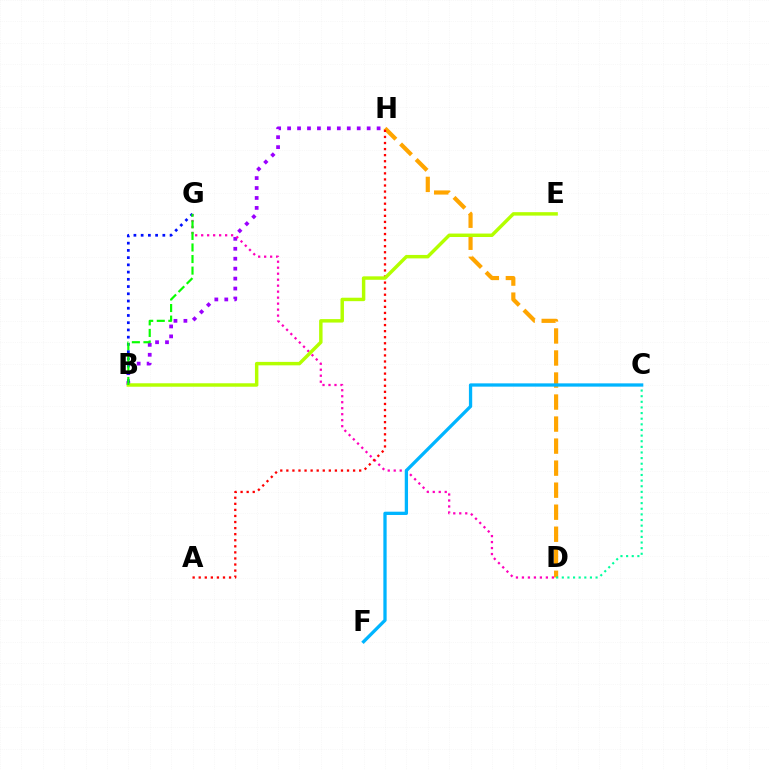{('D', 'H'): [{'color': '#ffa500', 'line_style': 'dashed', 'thickness': 2.99}], ('B', 'H'): [{'color': '#9b00ff', 'line_style': 'dotted', 'thickness': 2.7}], ('C', 'D'): [{'color': '#00ff9d', 'line_style': 'dotted', 'thickness': 1.53}], ('D', 'G'): [{'color': '#ff00bd', 'line_style': 'dotted', 'thickness': 1.63}], ('B', 'G'): [{'color': '#0010ff', 'line_style': 'dotted', 'thickness': 1.96}, {'color': '#08ff00', 'line_style': 'dashed', 'thickness': 1.57}], ('C', 'F'): [{'color': '#00b5ff', 'line_style': 'solid', 'thickness': 2.37}], ('A', 'H'): [{'color': '#ff0000', 'line_style': 'dotted', 'thickness': 1.65}], ('B', 'E'): [{'color': '#b3ff00', 'line_style': 'solid', 'thickness': 2.48}]}